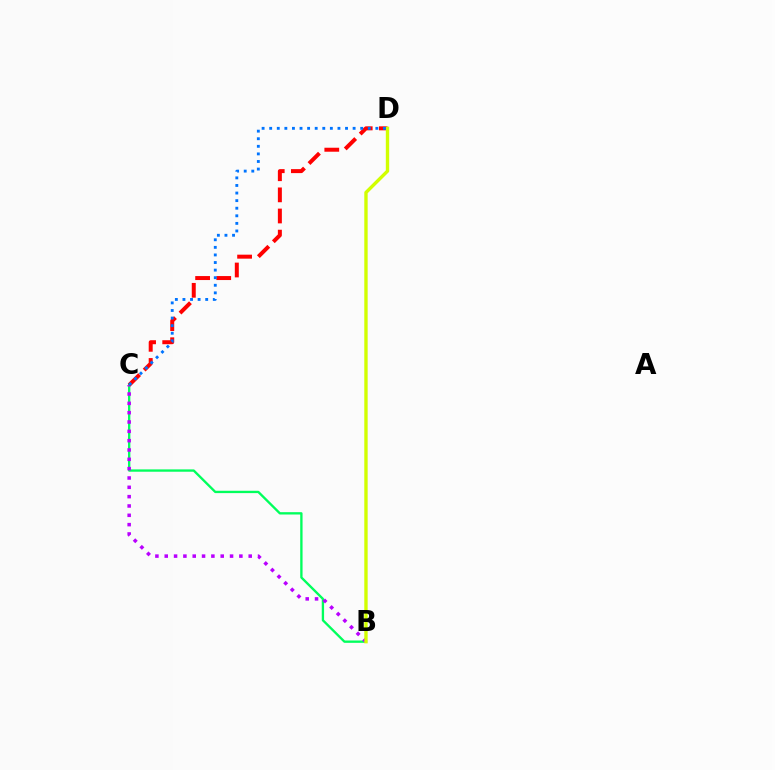{('B', 'C'): [{'color': '#00ff5c', 'line_style': 'solid', 'thickness': 1.69}, {'color': '#b900ff', 'line_style': 'dotted', 'thickness': 2.53}], ('C', 'D'): [{'color': '#ff0000', 'line_style': 'dashed', 'thickness': 2.87}, {'color': '#0074ff', 'line_style': 'dotted', 'thickness': 2.06}], ('B', 'D'): [{'color': '#d1ff00', 'line_style': 'solid', 'thickness': 2.42}]}